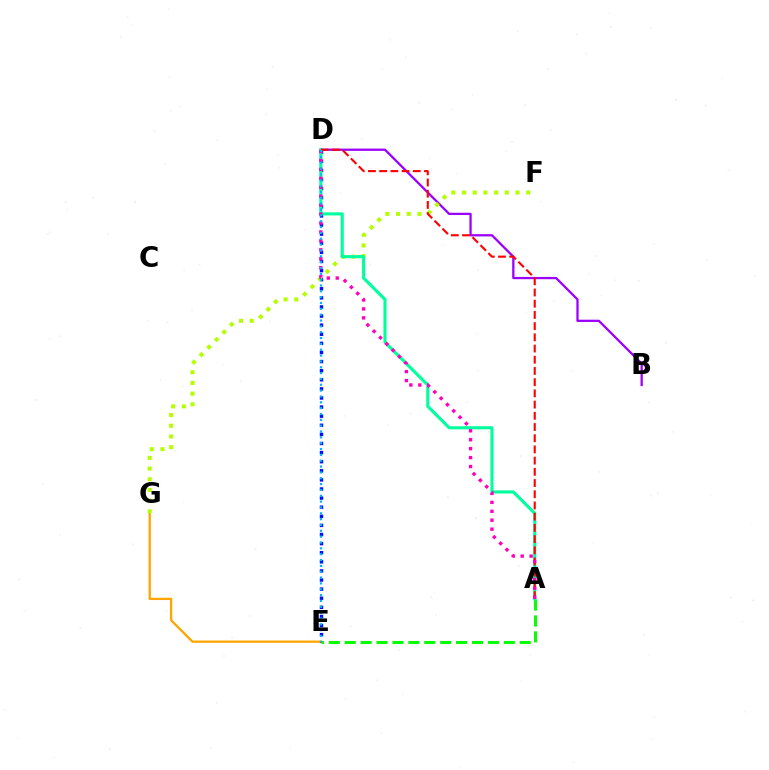{('E', 'G'): [{'color': '#ffa500', 'line_style': 'solid', 'thickness': 1.66}], ('D', 'E'): [{'color': '#0010ff', 'line_style': 'dotted', 'thickness': 2.47}, {'color': '#00b5ff', 'line_style': 'dotted', 'thickness': 1.59}], ('A', 'E'): [{'color': '#08ff00', 'line_style': 'dashed', 'thickness': 2.16}], ('B', 'D'): [{'color': '#9b00ff', 'line_style': 'solid', 'thickness': 1.64}], ('F', 'G'): [{'color': '#b3ff00', 'line_style': 'dotted', 'thickness': 2.91}], ('A', 'D'): [{'color': '#00ff9d', 'line_style': 'solid', 'thickness': 2.24}, {'color': '#ff0000', 'line_style': 'dashed', 'thickness': 1.52}, {'color': '#ff00bd', 'line_style': 'dotted', 'thickness': 2.43}]}